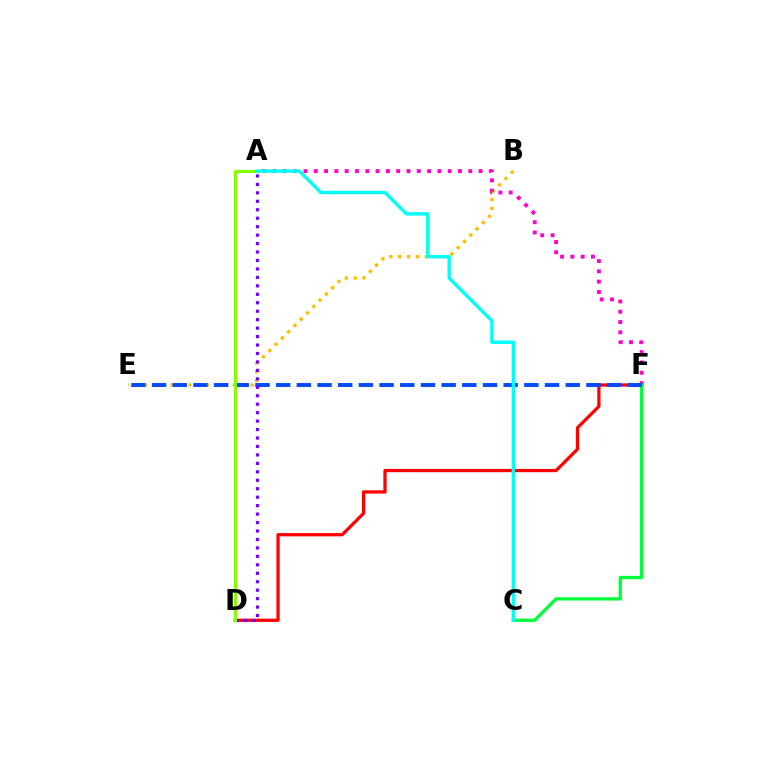{('B', 'E'): [{'color': '#ffbd00', 'line_style': 'dotted', 'thickness': 2.41}], ('A', 'F'): [{'color': '#ff00cf', 'line_style': 'dotted', 'thickness': 2.8}], ('D', 'F'): [{'color': '#ff0000', 'line_style': 'solid', 'thickness': 2.35}], ('C', 'F'): [{'color': '#00ff39', 'line_style': 'solid', 'thickness': 2.37}], ('E', 'F'): [{'color': '#004bff', 'line_style': 'dashed', 'thickness': 2.81}], ('A', 'D'): [{'color': '#7200ff', 'line_style': 'dotted', 'thickness': 2.3}, {'color': '#84ff00', 'line_style': 'solid', 'thickness': 2.19}], ('A', 'C'): [{'color': '#00fff6', 'line_style': 'solid', 'thickness': 2.43}]}